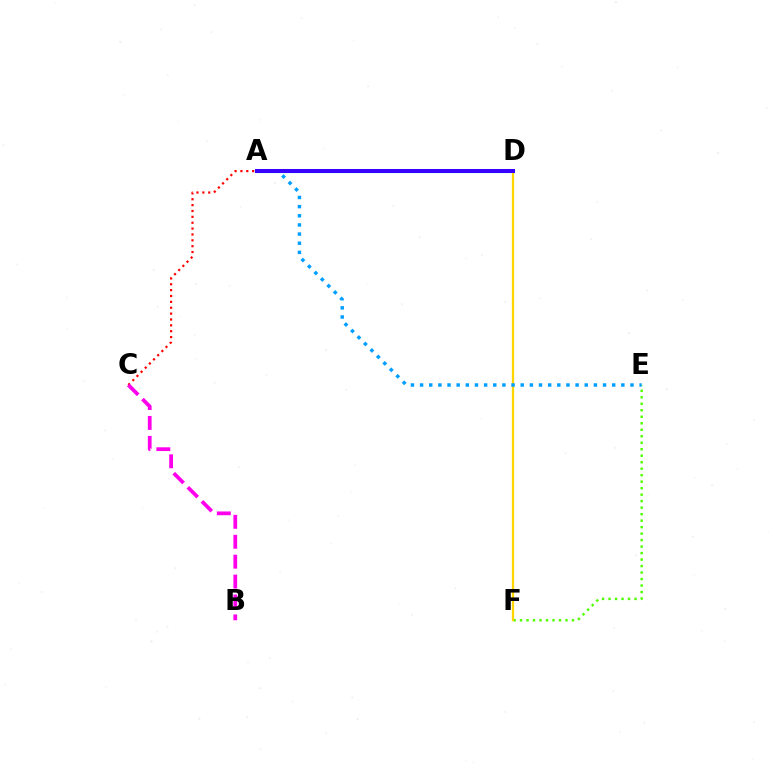{('A', 'C'): [{'color': '#ff0000', 'line_style': 'dotted', 'thickness': 1.59}], ('E', 'F'): [{'color': '#4fff00', 'line_style': 'dotted', 'thickness': 1.76}], ('A', 'D'): [{'color': '#00ff86', 'line_style': 'solid', 'thickness': 2.27}, {'color': '#3700ff', 'line_style': 'solid', 'thickness': 2.89}], ('B', 'C'): [{'color': '#ff00ed', 'line_style': 'dashed', 'thickness': 2.71}], ('D', 'F'): [{'color': '#ffd500', 'line_style': 'solid', 'thickness': 1.66}], ('A', 'E'): [{'color': '#009eff', 'line_style': 'dotted', 'thickness': 2.49}]}